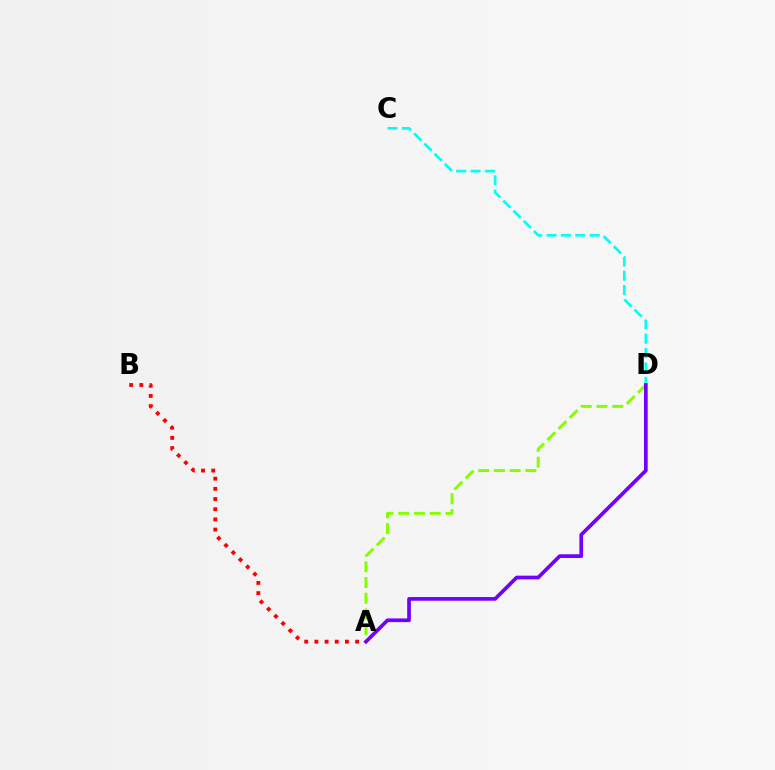{('A', 'B'): [{'color': '#ff0000', 'line_style': 'dotted', 'thickness': 2.77}], ('A', 'D'): [{'color': '#84ff00', 'line_style': 'dashed', 'thickness': 2.14}, {'color': '#7200ff', 'line_style': 'solid', 'thickness': 2.65}], ('C', 'D'): [{'color': '#00fff6', 'line_style': 'dashed', 'thickness': 1.95}]}